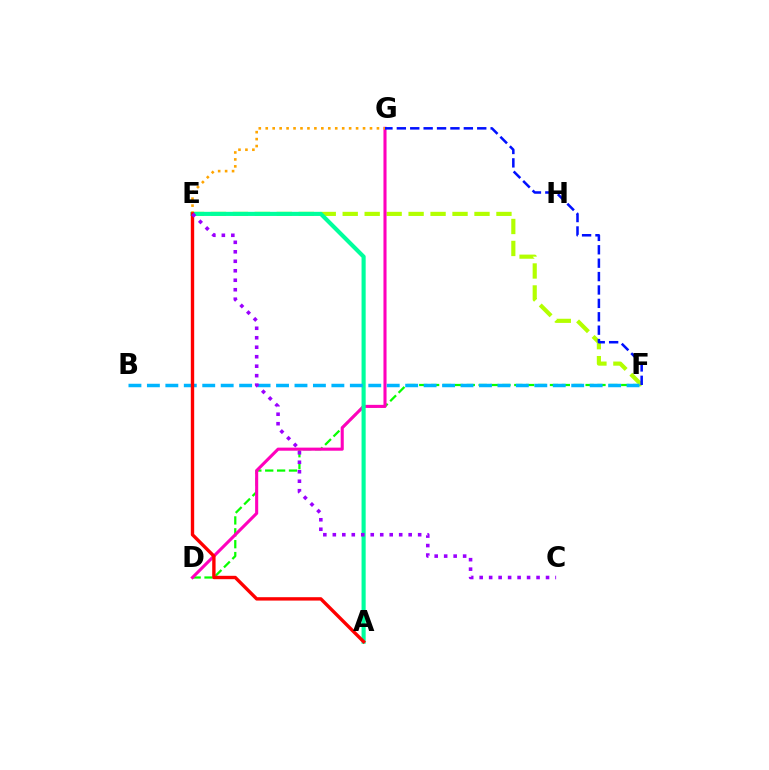{('D', 'F'): [{'color': '#08ff00', 'line_style': 'dashed', 'thickness': 1.61}], ('E', 'F'): [{'color': '#b3ff00', 'line_style': 'dashed', 'thickness': 2.98}], ('D', 'G'): [{'color': '#ff00bd', 'line_style': 'solid', 'thickness': 2.22}], ('A', 'E'): [{'color': '#00ff9d', 'line_style': 'solid', 'thickness': 2.97}, {'color': '#ff0000', 'line_style': 'solid', 'thickness': 2.43}], ('B', 'F'): [{'color': '#00b5ff', 'line_style': 'dashed', 'thickness': 2.51}], ('E', 'G'): [{'color': '#ffa500', 'line_style': 'dotted', 'thickness': 1.89}], ('F', 'G'): [{'color': '#0010ff', 'line_style': 'dashed', 'thickness': 1.82}], ('C', 'E'): [{'color': '#9b00ff', 'line_style': 'dotted', 'thickness': 2.58}]}